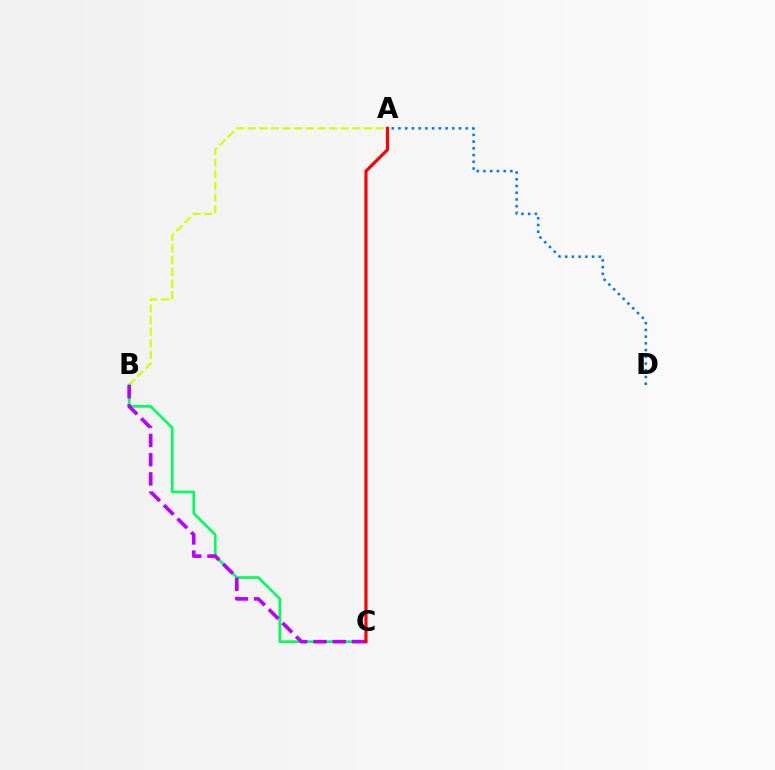{('A', 'B'): [{'color': '#d1ff00', 'line_style': 'dashed', 'thickness': 1.58}], ('B', 'C'): [{'color': '#00ff5c', 'line_style': 'solid', 'thickness': 1.92}, {'color': '#b900ff', 'line_style': 'dashed', 'thickness': 2.61}], ('A', 'D'): [{'color': '#0074ff', 'line_style': 'dotted', 'thickness': 1.83}], ('A', 'C'): [{'color': '#ff0000', 'line_style': 'solid', 'thickness': 2.27}]}